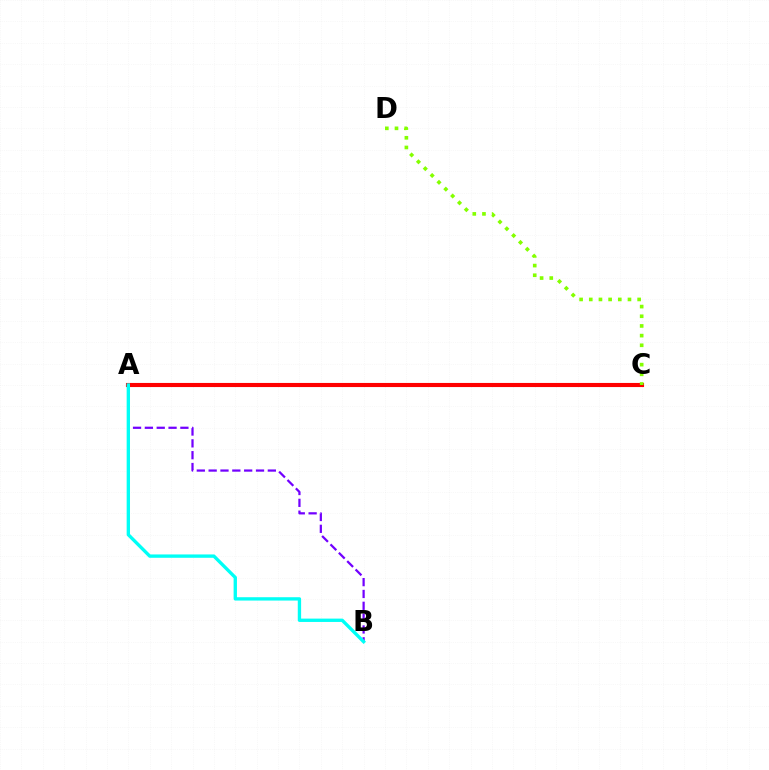{('A', 'C'): [{'color': '#ff0000', 'line_style': 'solid', 'thickness': 2.96}], ('A', 'B'): [{'color': '#7200ff', 'line_style': 'dashed', 'thickness': 1.61}, {'color': '#00fff6', 'line_style': 'solid', 'thickness': 2.41}], ('C', 'D'): [{'color': '#84ff00', 'line_style': 'dotted', 'thickness': 2.63}]}